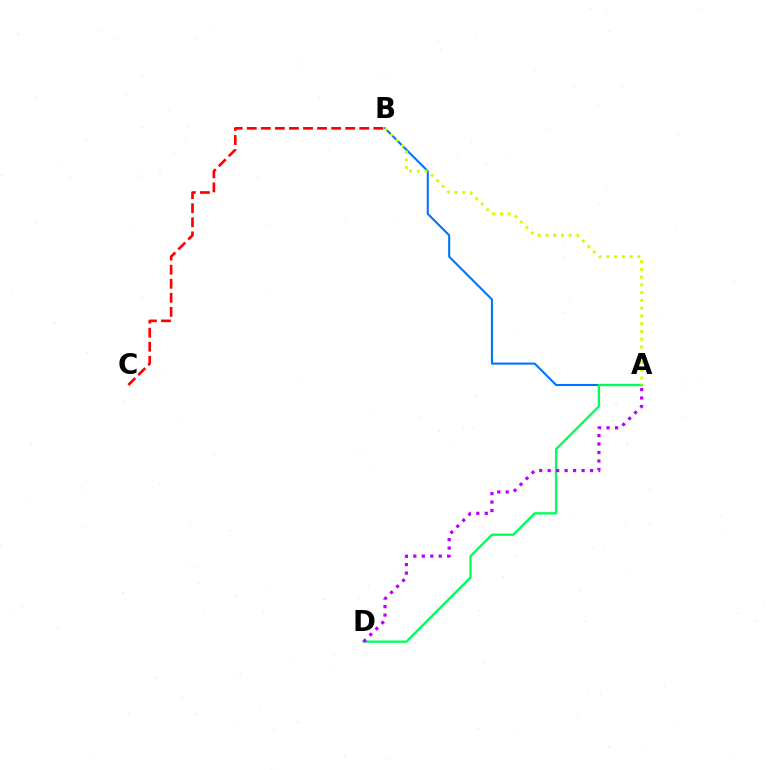{('B', 'C'): [{'color': '#ff0000', 'line_style': 'dashed', 'thickness': 1.91}], ('A', 'B'): [{'color': '#0074ff', 'line_style': 'solid', 'thickness': 1.5}, {'color': '#d1ff00', 'line_style': 'dotted', 'thickness': 2.11}], ('A', 'D'): [{'color': '#00ff5c', 'line_style': 'solid', 'thickness': 1.69}, {'color': '#b900ff', 'line_style': 'dotted', 'thickness': 2.3}]}